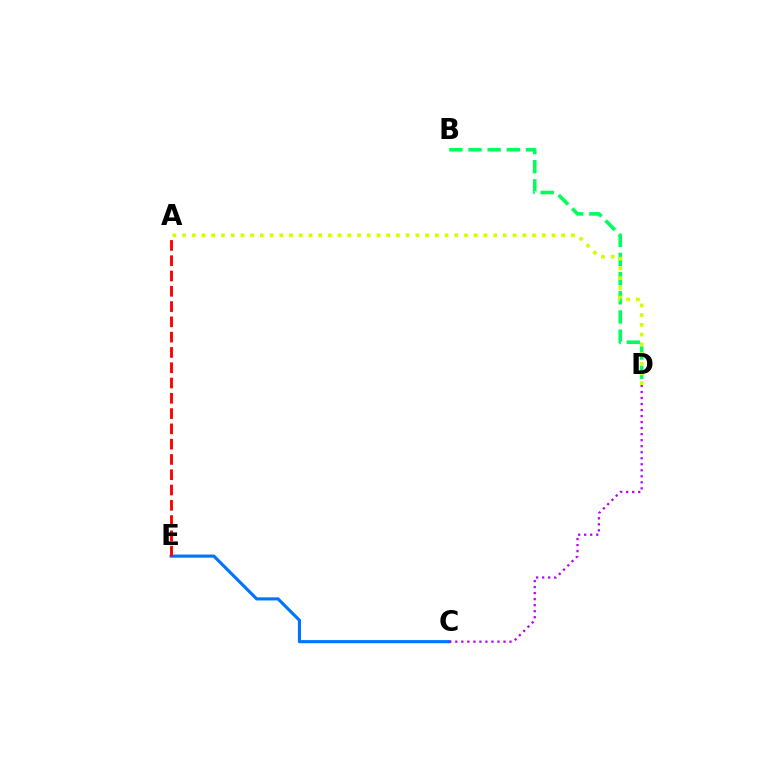{('C', 'E'): [{'color': '#0074ff', 'line_style': 'solid', 'thickness': 2.24}], ('B', 'D'): [{'color': '#00ff5c', 'line_style': 'dashed', 'thickness': 2.6}], ('A', 'E'): [{'color': '#ff0000', 'line_style': 'dashed', 'thickness': 2.08}], ('A', 'D'): [{'color': '#d1ff00', 'line_style': 'dotted', 'thickness': 2.64}], ('C', 'D'): [{'color': '#b900ff', 'line_style': 'dotted', 'thickness': 1.64}]}